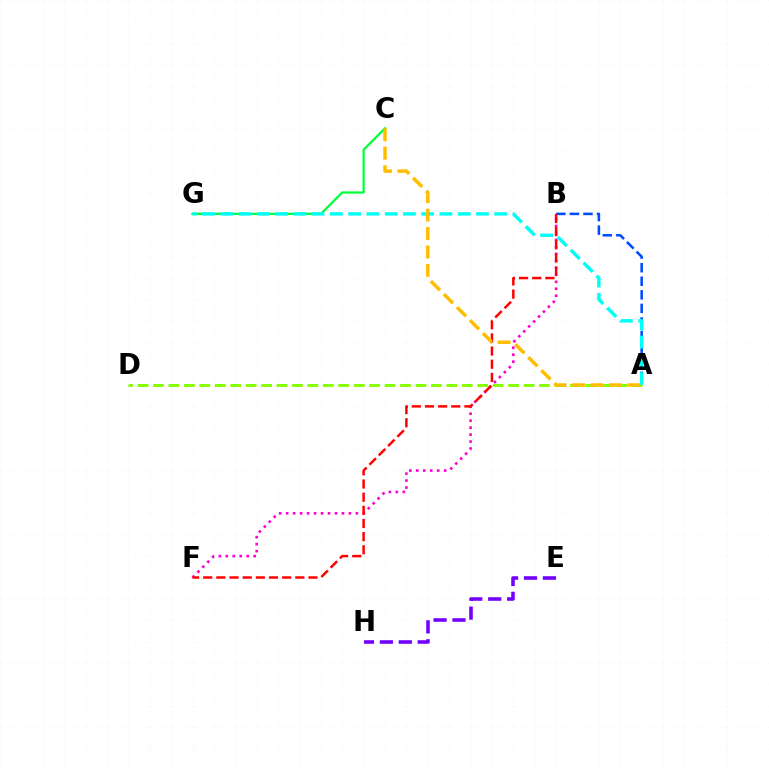{('C', 'G'): [{'color': '#00ff39', 'line_style': 'solid', 'thickness': 1.6}], ('A', 'B'): [{'color': '#004bff', 'line_style': 'dashed', 'thickness': 1.84}], ('A', 'D'): [{'color': '#84ff00', 'line_style': 'dashed', 'thickness': 2.1}], ('A', 'G'): [{'color': '#00fff6', 'line_style': 'dashed', 'thickness': 2.48}], ('E', 'H'): [{'color': '#7200ff', 'line_style': 'dashed', 'thickness': 2.57}], ('B', 'F'): [{'color': '#ff00cf', 'line_style': 'dotted', 'thickness': 1.89}, {'color': '#ff0000', 'line_style': 'dashed', 'thickness': 1.79}], ('A', 'C'): [{'color': '#ffbd00', 'line_style': 'dashed', 'thickness': 2.5}]}